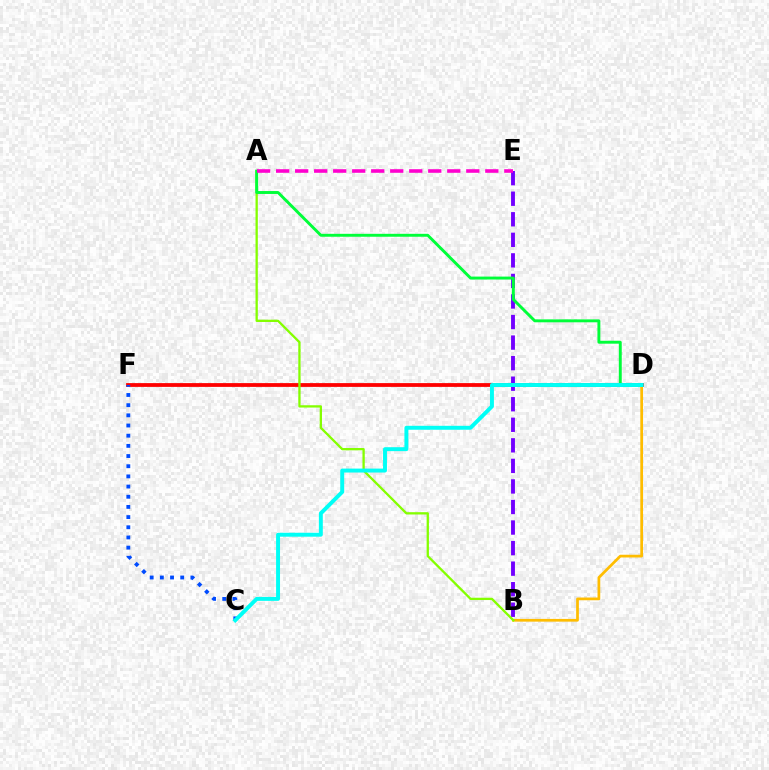{('B', 'E'): [{'color': '#7200ff', 'line_style': 'dashed', 'thickness': 2.79}], ('D', 'F'): [{'color': '#ff0000', 'line_style': 'solid', 'thickness': 2.72}], ('B', 'D'): [{'color': '#ffbd00', 'line_style': 'solid', 'thickness': 1.96}], ('A', 'B'): [{'color': '#84ff00', 'line_style': 'solid', 'thickness': 1.66}], ('A', 'D'): [{'color': '#00ff39', 'line_style': 'solid', 'thickness': 2.1}], ('C', 'F'): [{'color': '#004bff', 'line_style': 'dotted', 'thickness': 2.76}], ('C', 'D'): [{'color': '#00fff6', 'line_style': 'solid', 'thickness': 2.83}], ('A', 'E'): [{'color': '#ff00cf', 'line_style': 'dashed', 'thickness': 2.58}]}